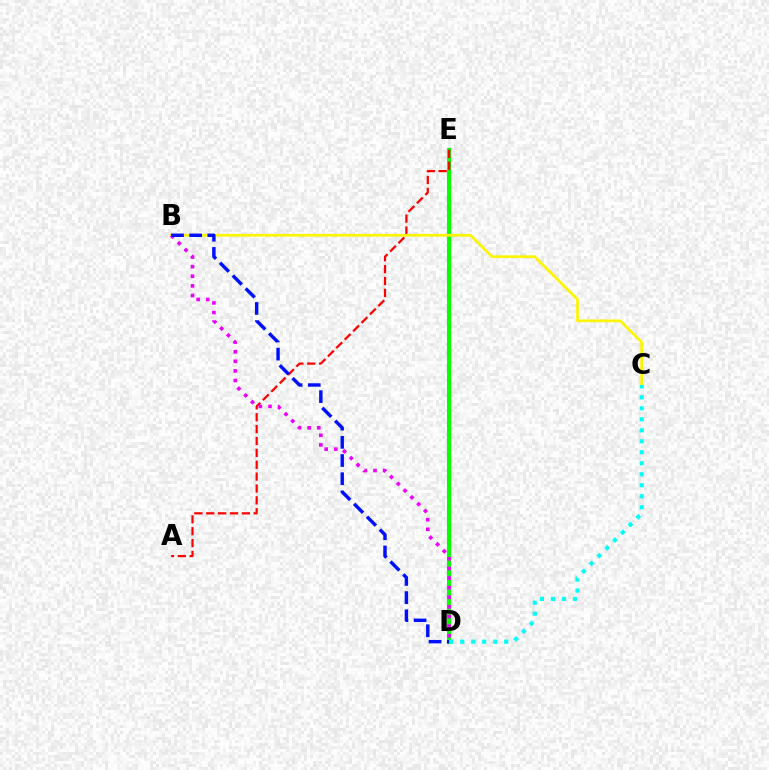{('D', 'E'): [{'color': '#08ff00', 'line_style': 'solid', 'thickness': 2.93}], ('A', 'E'): [{'color': '#ff0000', 'line_style': 'dashed', 'thickness': 1.61}], ('B', 'C'): [{'color': '#fcf500', 'line_style': 'solid', 'thickness': 1.95}], ('B', 'D'): [{'color': '#ee00ff', 'line_style': 'dotted', 'thickness': 2.61}, {'color': '#0010ff', 'line_style': 'dashed', 'thickness': 2.47}], ('C', 'D'): [{'color': '#00fff6', 'line_style': 'dotted', 'thickness': 2.99}]}